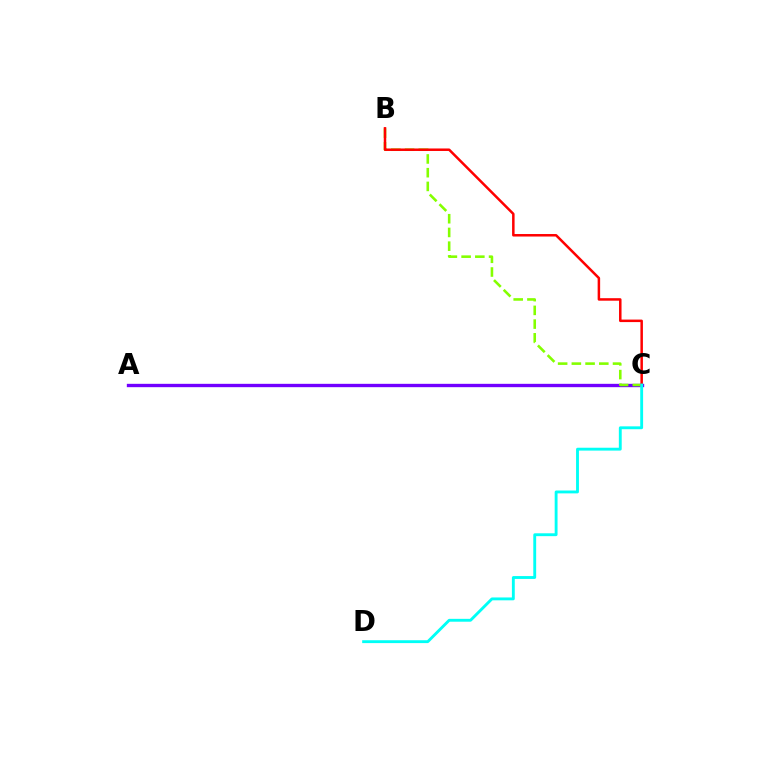{('A', 'C'): [{'color': '#7200ff', 'line_style': 'solid', 'thickness': 2.41}], ('B', 'C'): [{'color': '#84ff00', 'line_style': 'dashed', 'thickness': 1.86}, {'color': '#ff0000', 'line_style': 'solid', 'thickness': 1.8}], ('C', 'D'): [{'color': '#00fff6', 'line_style': 'solid', 'thickness': 2.06}]}